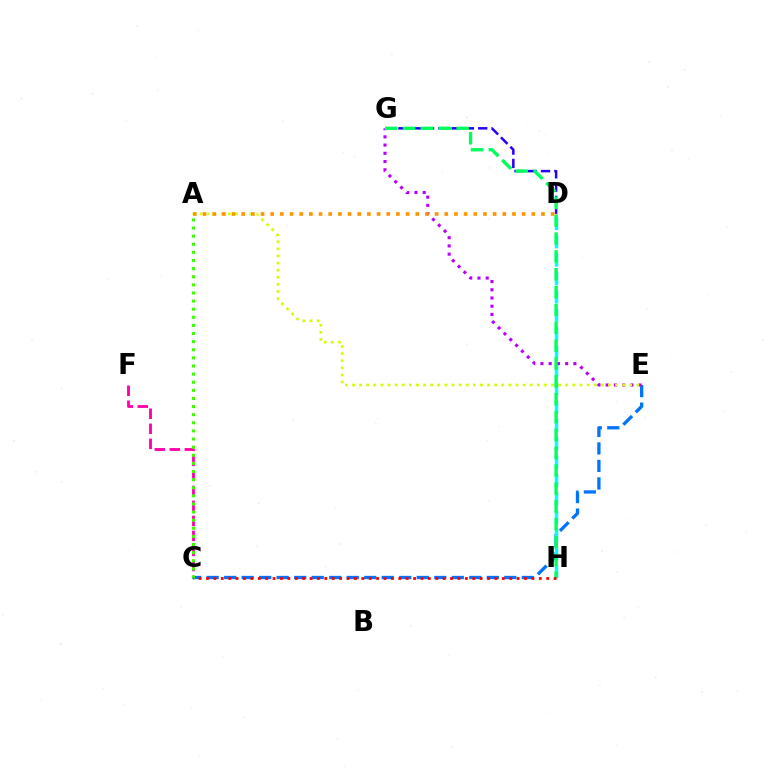{('C', 'F'): [{'color': '#ff00ac', 'line_style': 'dashed', 'thickness': 2.04}], ('D', 'G'): [{'color': '#2500ff', 'line_style': 'dashed', 'thickness': 1.81}], ('C', 'E'): [{'color': '#0074ff', 'line_style': 'dashed', 'thickness': 2.38}], ('D', 'H'): [{'color': '#00fff6', 'line_style': 'dashed', 'thickness': 2.49}], ('E', 'G'): [{'color': '#b900ff', 'line_style': 'dotted', 'thickness': 2.24}], ('A', 'C'): [{'color': '#3dff00', 'line_style': 'dotted', 'thickness': 2.2}], ('G', 'H'): [{'color': '#00ff5c', 'line_style': 'dashed', 'thickness': 2.43}], ('C', 'H'): [{'color': '#ff0000', 'line_style': 'dotted', 'thickness': 2.01}], ('A', 'E'): [{'color': '#d1ff00', 'line_style': 'dotted', 'thickness': 1.93}], ('A', 'D'): [{'color': '#ff9400', 'line_style': 'dotted', 'thickness': 2.63}]}